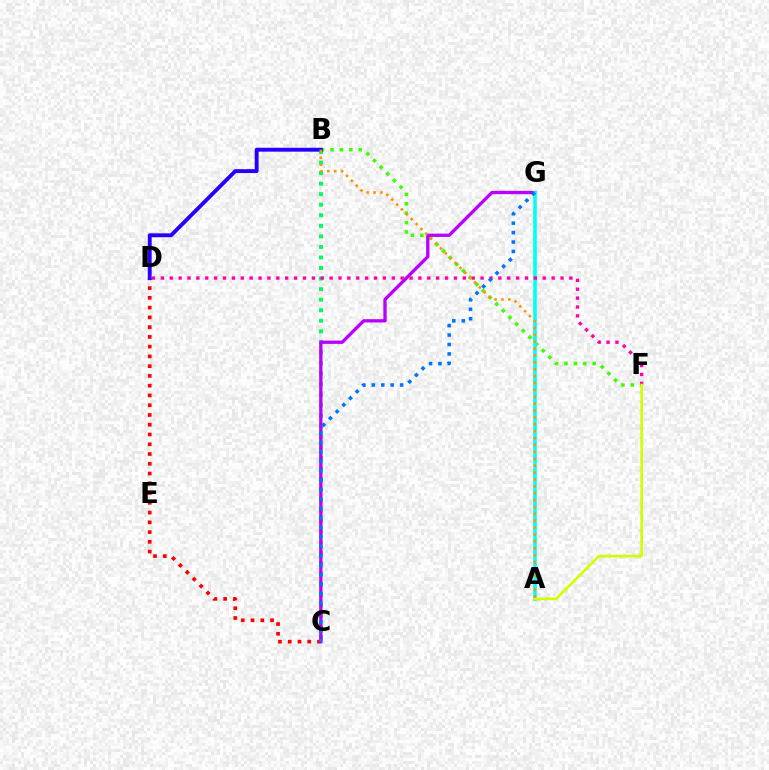{('B', 'C'): [{'color': '#00ff5c', 'line_style': 'dotted', 'thickness': 2.87}], ('C', 'D'): [{'color': '#ff0000', 'line_style': 'dotted', 'thickness': 2.65}], ('B', 'F'): [{'color': '#3dff00', 'line_style': 'dotted', 'thickness': 2.55}], ('B', 'D'): [{'color': '#2500ff', 'line_style': 'solid', 'thickness': 2.8}], ('C', 'G'): [{'color': '#b900ff', 'line_style': 'solid', 'thickness': 2.38}, {'color': '#0074ff', 'line_style': 'dotted', 'thickness': 2.56}], ('A', 'G'): [{'color': '#00fff6', 'line_style': 'solid', 'thickness': 2.59}], ('D', 'F'): [{'color': '#ff00ac', 'line_style': 'dotted', 'thickness': 2.41}], ('A', 'F'): [{'color': '#d1ff00', 'line_style': 'solid', 'thickness': 1.93}], ('A', 'B'): [{'color': '#ff9400', 'line_style': 'dotted', 'thickness': 1.87}]}